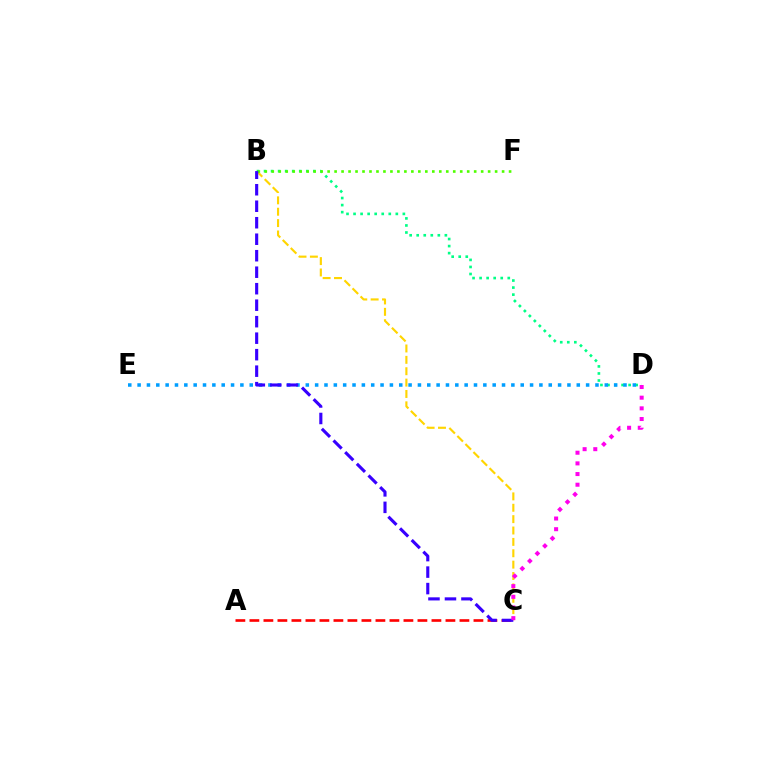{('B', 'C'): [{'color': '#ffd500', 'line_style': 'dashed', 'thickness': 1.55}, {'color': '#3700ff', 'line_style': 'dashed', 'thickness': 2.24}], ('B', 'D'): [{'color': '#00ff86', 'line_style': 'dotted', 'thickness': 1.91}], ('A', 'C'): [{'color': '#ff0000', 'line_style': 'dashed', 'thickness': 1.9}], ('B', 'F'): [{'color': '#4fff00', 'line_style': 'dotted', 'thickness': 1.9}], ('D', 'E'): [{'color': '#009eff', 'line_style': 'dotted', 'thickness': 2.54}], ('C', 'D'): [{'color': '#ff00ed', 'line_style': 'dotted', 'thickness': 2.9}]}